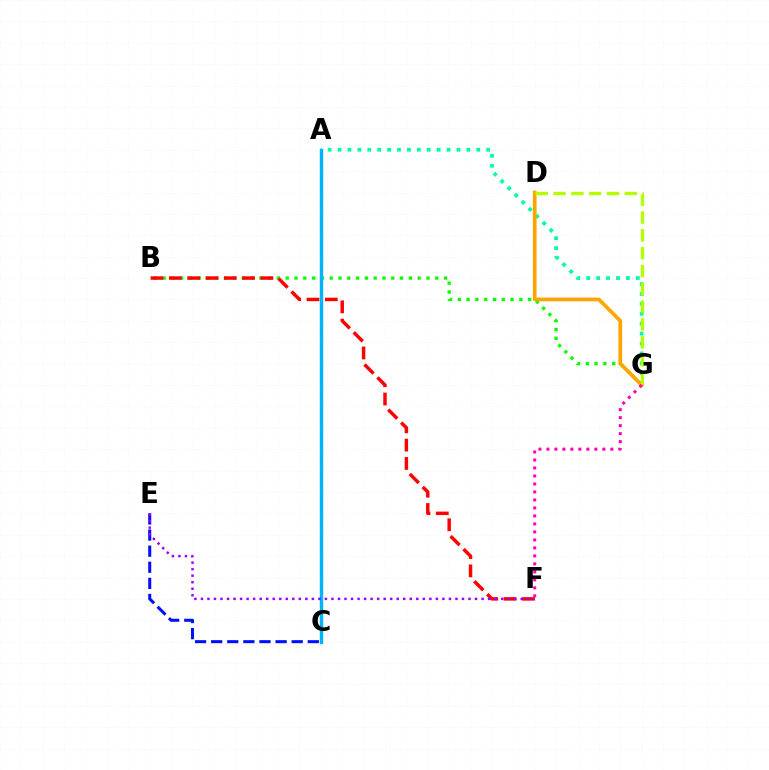{('B', 'G'): [{'color': '#08ff00', 'line_style': 'dotted', 'thickness': 2.39}], ('A', 'G'): [{'color': '#00ff9d', 'line_style': 'dotted', 'thickness': 2.69}], ('D', 'G'): [{'color': '#ffa500', 'line_style': 'solid', 'thickness': 2.68}, {'color': '#b3ff00', 'line_style': 'dashed', 'thickness': 2.42}], ('B', 'F'): [{'color': '#ff0000', 'line_style': 'dashed', 'thickness': 2.49}], ('A', 'C'): [{'color': '#00b5ff', 'line_style': 'solid', 'thickness': 2.47}], ('C', 'E'): [{'color': '#0010ff', 'line_style': 'dashed', 'thickness': 2.19}], ('E', 'F'): [{'color': '#9b00ff', 'line_style': 'dotted', 'thickness': 1.77}], ('F', 'G'): [{'color': '#ff00bd', 'line_style': 'dotted', 'thickness': 2.17}]}